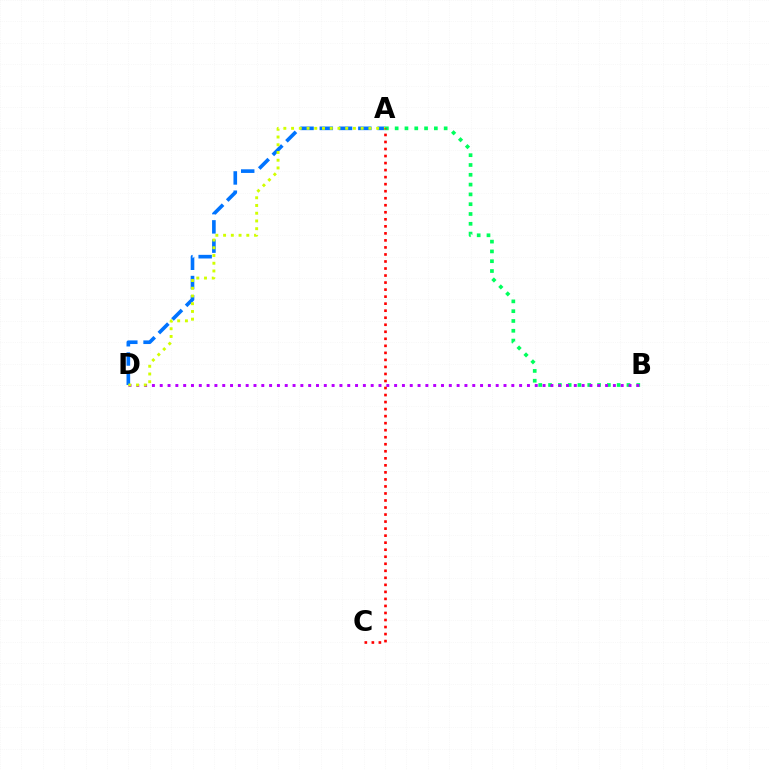{('A', 'B'): [{'color': '#00ff5c', 'line_style': 'dotted', 'thickness': 2.66}], ('B', 'D'): [{'color': '#b900ff', 'line_style': 'dotted', 'thickness': 2.12}], ('A', 'D'): [{'color': '#0074ff', 'line_style': 'dashed', 'thickness': 2.62}, {'color': '#d1ff00', 'line_style': 'dotted', 'thickness': 2.1}], ('A', 'C'): [{'color': '#ff0000', 'line_style': 'dotted', 'thickness': 1.91}]}